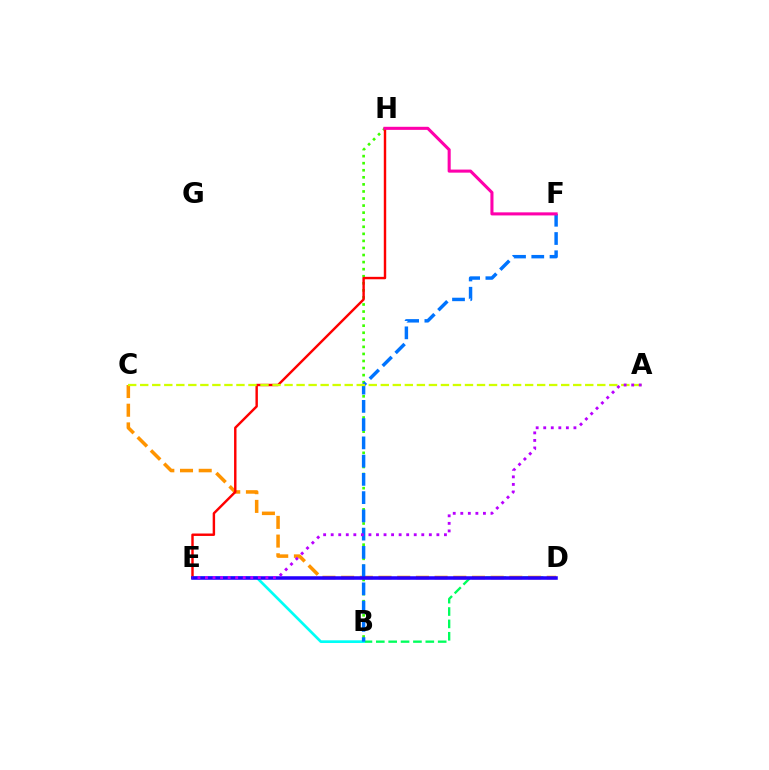{('B', 'H'): [{'color': '#3dff00', 'line_style': 'dotted', 'thickness': 1.92}], ('B', 'D'): [{'color': '#00ff5c', 'line_style': 'dashed', 'thickness': 1.68}], ('B', 'E'): [{'color': '#00fff6', 'line_style': 'solid', 'thickness': 1.94}], ('C', 'D'): [{'color': '#ff9400', 'line_style': 'dashed', 'thickness': 2.54}], ('E', 'H'): [{'color': '#ff0000', 'line_style': 'solid', 'thickness': 1.75}], ('B', 'F'): [{'color': '#0074ff', 'line_style': 'dashed', 'thickness': 2.48}], ('F', 'H'): [{'color': '#ff00ac', 'line_style': 'solid', 'thickness': 2.21}], ('D', 'E'): [{'color': '#2500ff', 'line_style': 'solid', 'thickness': 2.55}], ('A', 'C'): [{'color': '#d1ff00', 'line_style': 'dashed', 'thickness': 1.63}], ('A', 'E'): [{'color': '#b900ff', 'line_style': 'dotted', 'thickness': 2.05}]}